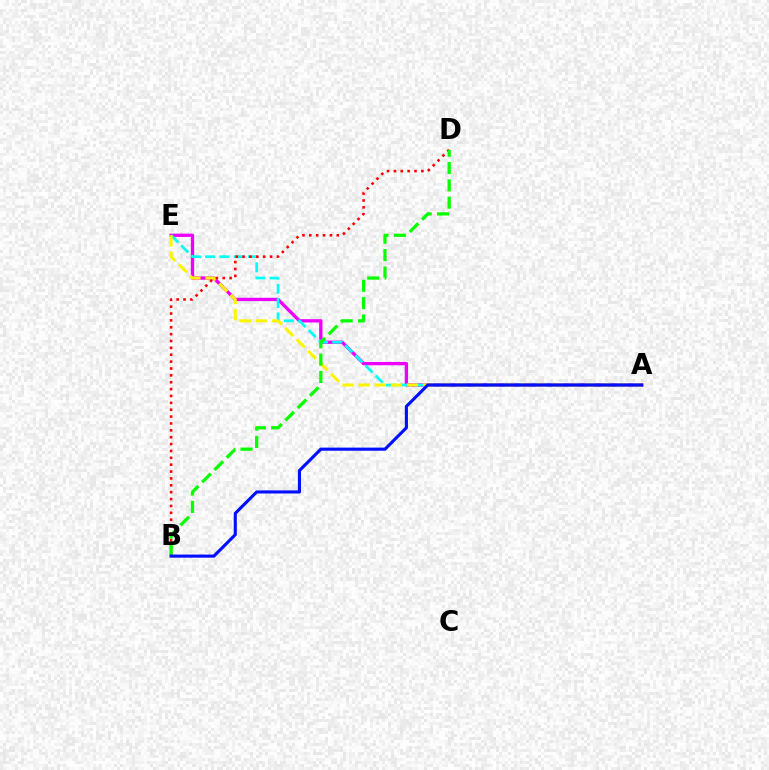{('A', 'E'): [{'color': '#ee00ff', 'line_style': 'solid', 'thickness': 2.39}, {'color': '#00fff6', 'line_style': 'dashed', 'thickness': 1.94}, {'color': '#fcf500', 'line_style': 'dashed', 'thickness': 2.19}], ('B', 'D'): [{'color': '#ff0000', 'line_style': 'dotted', 'thickness': 1.87}, {'color': '#08ff00', 'line_style': 'dashed', 'thickness': 2.36}], ('A', 'B'): [{'color': '#0010ff', 'line_style': 'solid', 'thickness': 2.24}]}